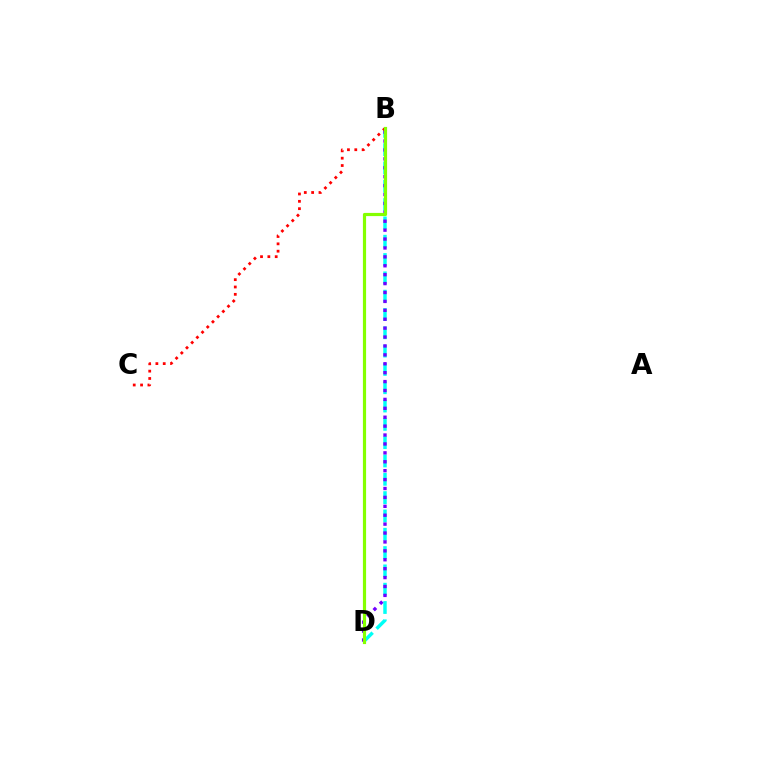{('B', 'D'): [{'color': '#00fff6', 'line_style': 'dashed', 'thickness': 2.49}, {'color': '#7200ff', 'line_style': 'dotted', 'thickness': 2.42}, {'color': '#84ff00', 'line_style': 'solid', 'thickness': 2.29}], ('B', 'C'): [{'color': '#ff0000', 'line_style': 'dotted', 'thickness': 1.99}]}